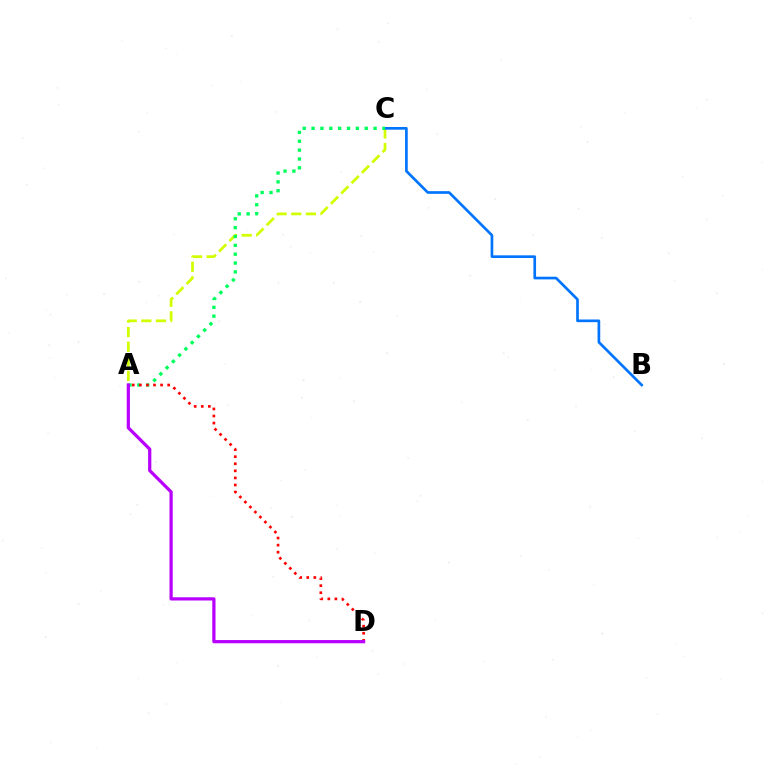{('A', 'C'): [{'color': '#d1ff00', 'line_style': 'dashed', 'thickness': 1.99}, {'color': '#00ff5c', 'line_style': 'dotted', 'thickness': 2.41}], ('B', 'C'): [{'color': '#0074ff', 'line_style': 'solid', 'thickness': 1.92}], ('A', 'D'): [{'color': '#ff0000', 'line_style': 'dotted', 'thickness': 1.92}, {'color': '#b900ff', 'line_style': 'solid', 'thickness': 2.32}]}